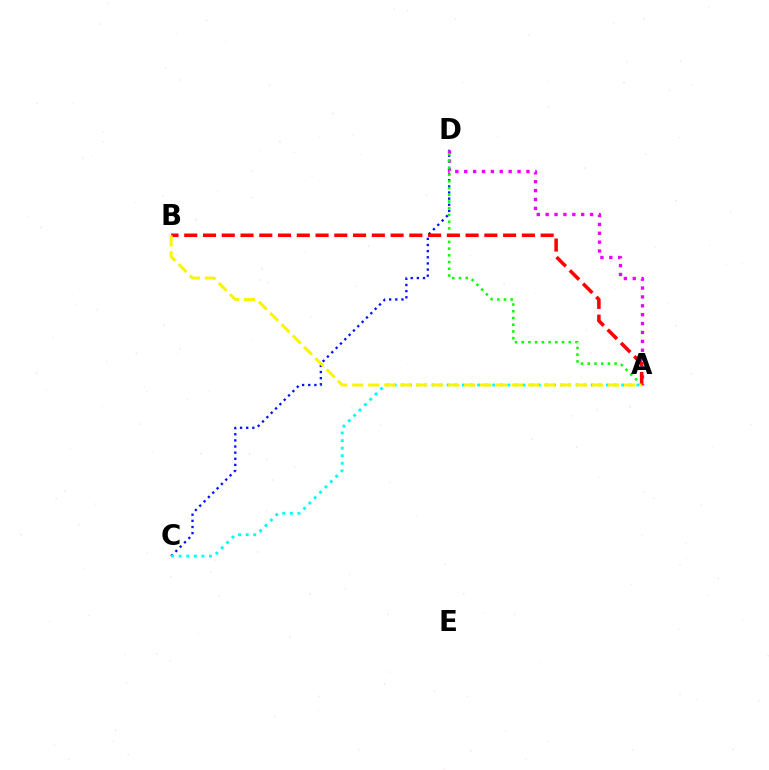{('C', 'D'): [{'color': '#0010ff', 'line_style': 'dotted', 'thickness': 1.67}], ('A', 'D'): [{'color': '#ee00ff', 'line_style': 'dotted', 'thickness': 2.41}, {'color': '#08ff00', 'line_style': 'dotted', 'thickness': 1.83}], ('A', 'B'): [{'color': '#ff0000', 'line_style': 'dashed', 'thickness': 2.55}, {'color': '#fcf500', 'line_style': 'dashed', 'thickness': 2.17}], ('A', 'C'): [{'color': '#00fff6', 'line_style': 'dotted', 'thickness': 2.06}]}